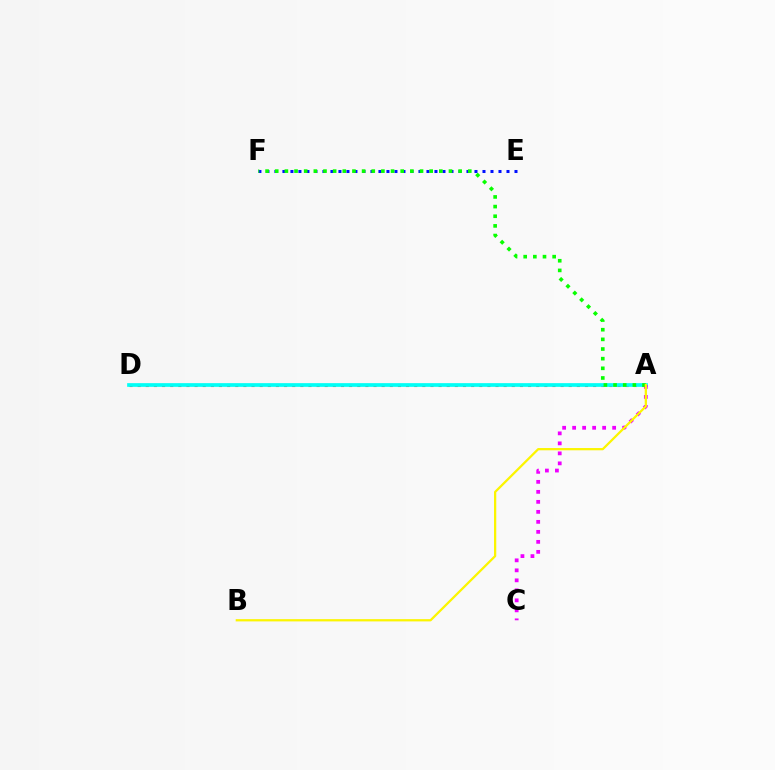{('A', 'D'): [{'color': '#ff0000', 'line_style': 'dotted', 'thickness': 2.21}, {'color': '#00fff6', 'line_style': 'solid', 'thickness': 2.66}], ('E', 'F'): [{'color': '#0010ff', 'line_style': 'dotted', 'thickness': 2.17}], ('A', 'C'): [{'color': '#ee00ff', 'line_style': 'dotted', 'thickness': 2.72}], ('A', 'F'): [{'color': '#08ff00', 'line_style': 'dotted', 'thickness': 2.62}], ('A', 'B'): [{'color': '#fcf500', 'line_style': 'solid', 'thickness': 1.62}]}